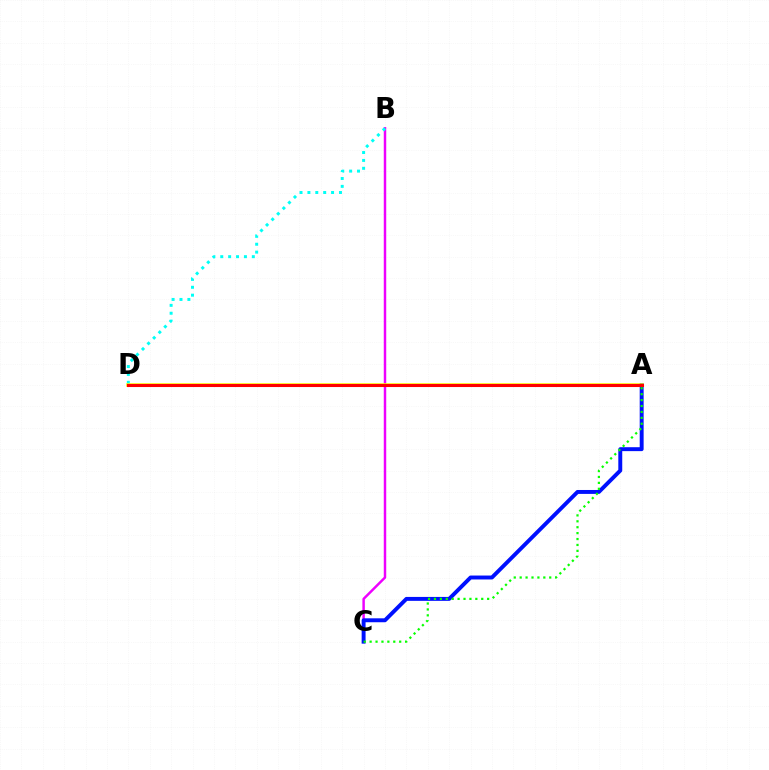{('B', 'C'): [{'color': '#ee00ff', 'line_style': 'solid', 'thickness': 1.77}], ('A', 'C'): [{'color': '#0010ff', 'line_style': 'solid', 'thickness': 2.83}, {'color': '#08ff00', 'line_style': 'dotted', 'thickness': 1.61}], ('B', 'D'): [{'color': '#00fff6', 'line_style': 'dotted', 'thickness': 2.14}], ('A', 'D'): [{'color': '#fcf500', 'line_style': 'solid', 'thickness': 2.54}, {'color': '#ff0000', 'line_style': 'solid', 'thickness': 2.21}]}